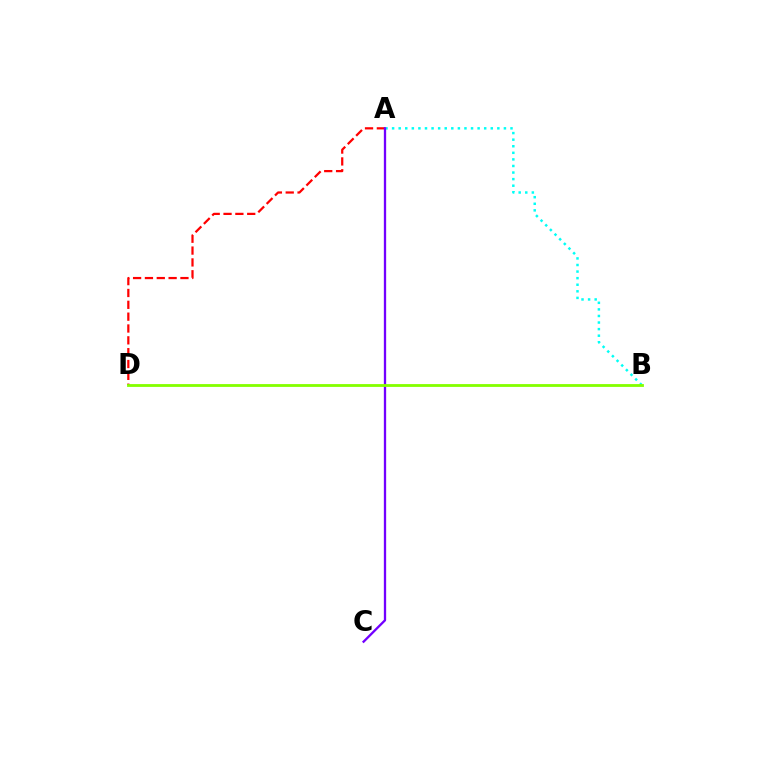{('A', 'B'): [{'color': '#00fff6', 'line_style': 'dotted', 'thickness': 1.79}], ('A', 'D'): [{'color': '#ff0000', 'line_style': 'dashed', 'thickness': 1.61}], ('A', 'C'): [{'color': '#7200ff', 'line_style': 'solid', 'thickness': 1.66}], ('B', 'D'): [{'color': '#84ff00', 'line_style': 'solid', 'thickness': 2.03}]}